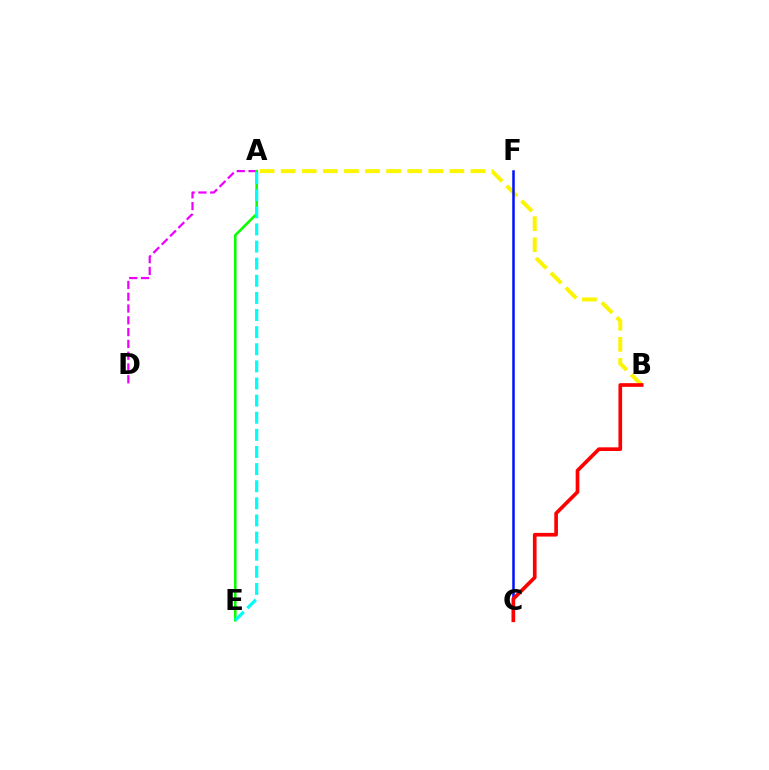{('A', 'B'): [{'color': '#fcf500', 'line_style': 'dashed', 'thickness': 2.86}], ('A', 'D'): [{'color': '#ee00ff', 'line_style': 'dashed', 'thickness': 1.6}], ('C', 'F'): [{'color': '#0010ff', 'line_style': 'solid', 'thickness': 1.8}], ('B', 'C'): [{'color': '#ff0000', 'line_style': 'solid', 'thickness': 2.64}], ('A', 'E'): [{'color': '#08ff00', 'line_style': 'solid', 'thickness': 1.85}, {'color': '#00fff6', 'line_style': 'dashed', 'thickness': 2.33}]}